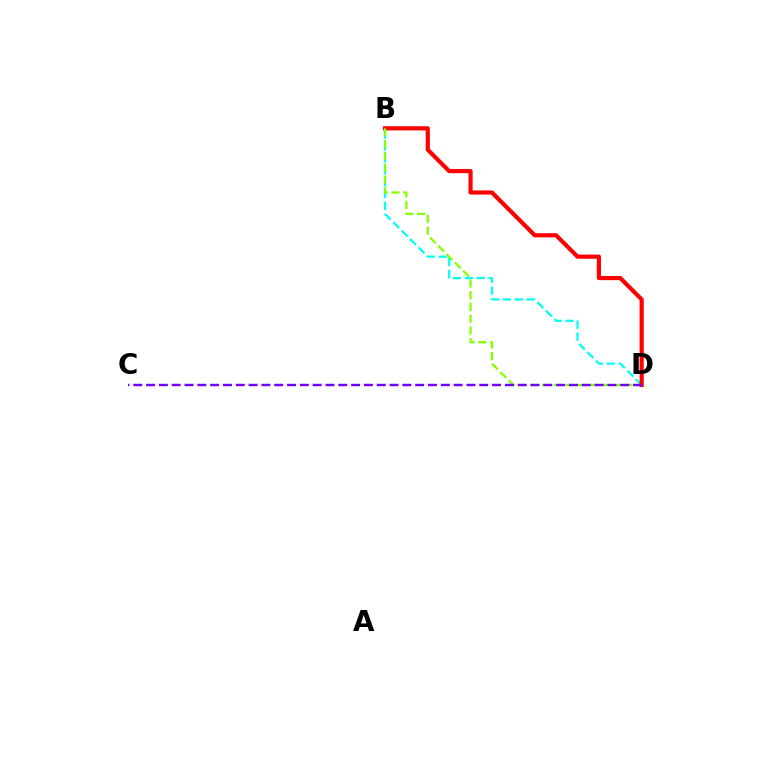{('B', 'D'): [{'color': '#00fff6', 'line_style': 'dashed', 'thickness': 1.62}, {'color': '#ff0000', 'line_style': 'solid', 'thickness': 3.0}, {'color': '#84ff00', 'line_style': 'dashed', 'thickness': 1.6}], ('C', 'D'): [{'color': '#7200ff', 'line_style': 'dashed', 'thickness': 1.74}]}